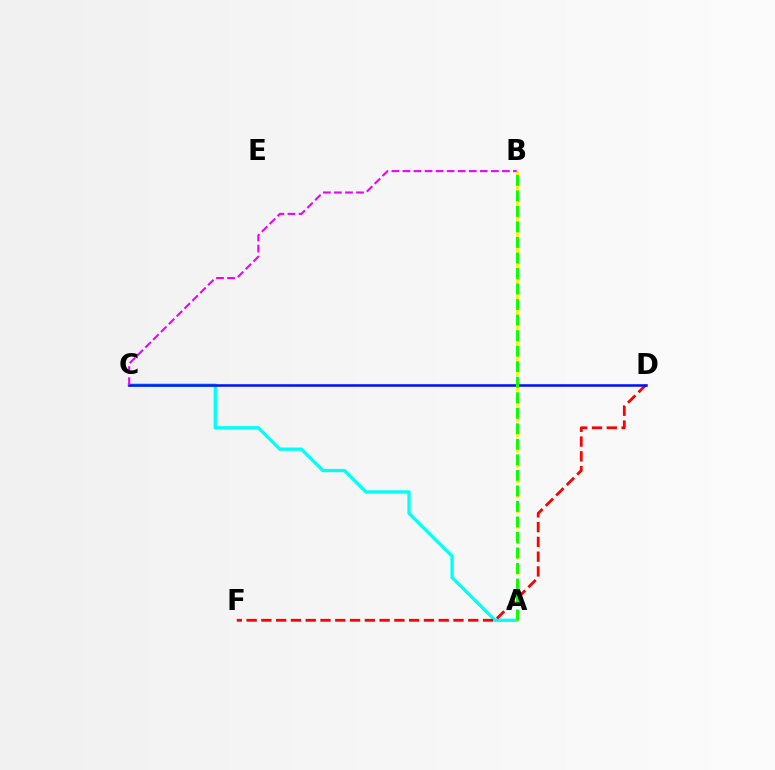{('A', 'C'): [{'color': '#00fff6', 'line_style': 'solid', 'thickness': 2.36}], ('D', 'F'): [{'color': '#ff0000', 'line_style': 'dashed', 'thickness': 2.01}], ('C', 'D'): [{'color': '#0010ff', 'line_style': 'solid', 'thickness': 1.83}], ('A', 'B'): [{'color': '#fcf500', 'line_style': 'dashed', 'thickness': 2.08}, {'color': '#08ff00', 'line_style': 'dashed', 'thickness': 2.11}], ('B', 'C'): [{'color': '#ee00ff', 'line_style': 'dashed', 'thickness': 1.5}]}